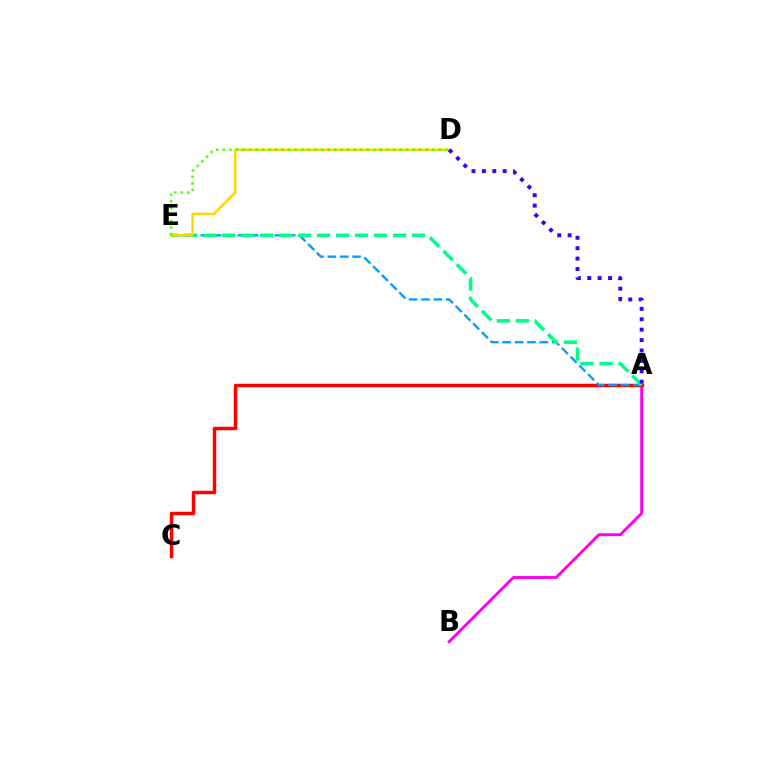{('A', 'B'): [{'color': '#ff00ed', 'line_style': 'solid', 'thickness': 2.08}], ('A', 'C'): [{'color': '#ff0000', 'line_style': 'solid', 'thickness': 2.49}], ('A', 'E'): [{'color': '#009eff', 'line_style': 'dashed', 'thickness': 1.68}, {'color': '#00ff86', 'line_style': 'dashed', 'thickness': 2.58}], ('D', 'E'): [{'color': '#ffd500', 'line_style': 'solid', 'thickness': 1.75}, {'color': '#4fff00', 'line_style': 'dotted', 'thickness': 1.78}], ('A', 'D'): [{'color': '#3700ff', 'line_style': 'dotted', 'thickness': 2.83}]}